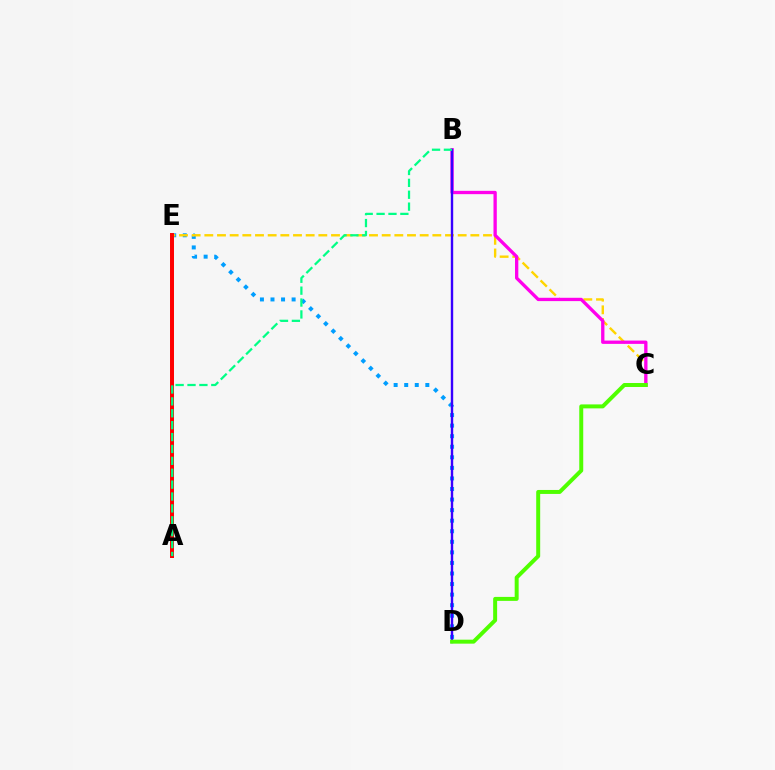{('D', 'E'): [{'color': '#009eff', 'line_style': 'dotted', 'thickness': 2.87}], ('C', 'E'): [{'color': '#ffd500', 'line_style': 'dashed', 'thickness': 1.72}], ('B', 'C'): [{'color': '#ff00ed', 'line_style': 'solid', 'thickness': 2.38}], ('B', 'D'): [{'color': '#3700ff', 'line_style': 'solid', 'thickness': 1.72}], ('A', 'E'): [{'color': '#ff0000', 'line_style': 'solid', 'thickness': 2.86}], ('A', 'B'): [{'color': '#00ff86', 'line_style': 'dashed', 'thickness': 1.62}], ('C', 'D'): [{'color': '#4fff00', 'line_style': 'solid', 'thickness': 2.86}]}